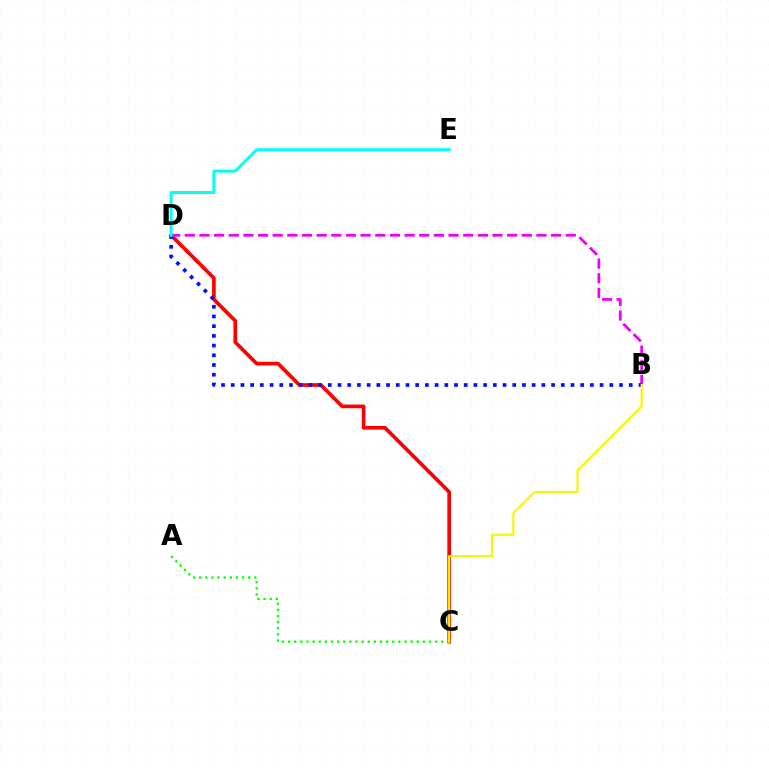{('C', 'D'): [{'color': '#ff0000', 'line_style': 'solid', 'thickness': 2.64}], ('B', 'D'): [{'color': '#ee00ff', 'line_style': 'dashed', 'thickness': 1.99}, {'color': '#0010ff', 'line_style': 'dotted', 'thickness': 2.64}], ('A', 'C'): [{'color': '#08ff00', 'line_style': 'dotted', 'thickness': 1.66}], ('B', 'C'): [{'color': '#fcf500', 'line_style': 'solid', 'thickness': 1.57}], ('D', 'E'): [{'color': '#00fff6', 'line_style': 'solid', 'thickness': 2.14}]}